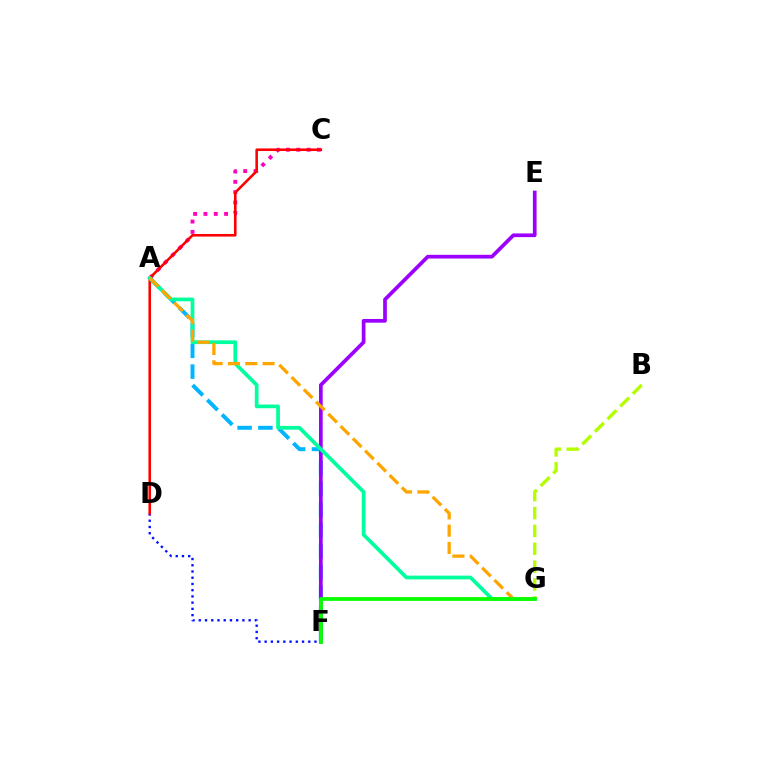{('D', 'F'): [{'color': '#0010ff', 'line_style': 'dotted', 'thickness': 1.69}], ('A', 'C'): [{'color': '#ff00bd', 'line_style': 'dotted', 'thickness': 2.8}], ('C', 'D'): [{'color': '#ff0000', 'line_style': 'solid', 'thickness': 1.86}], ('A', 'F'): [{'color': '#00b5ff', 'line_style': 'dashed', 'thickness': 2.83}], ('E', 'F'): [{'color': '#9b00ff', 'line_style': 'solid', 'thickness': 2.67}], ('A', 'G'): [{'color': '#00ff9d', 'line_style': 'solid', 'thickness': 2.68}, {'color': '#ffa500', 'line_style': 'dashed', 'thickness': 2.35}], ('B', 'G'): [{'color': '#b3ff00', 'line_style': 'dashed', 'thickness': 2.43}], ('F', 'G'): [{'color': '#08ff00', 'line_style': 'solid', 'thickness': 2.71}]}